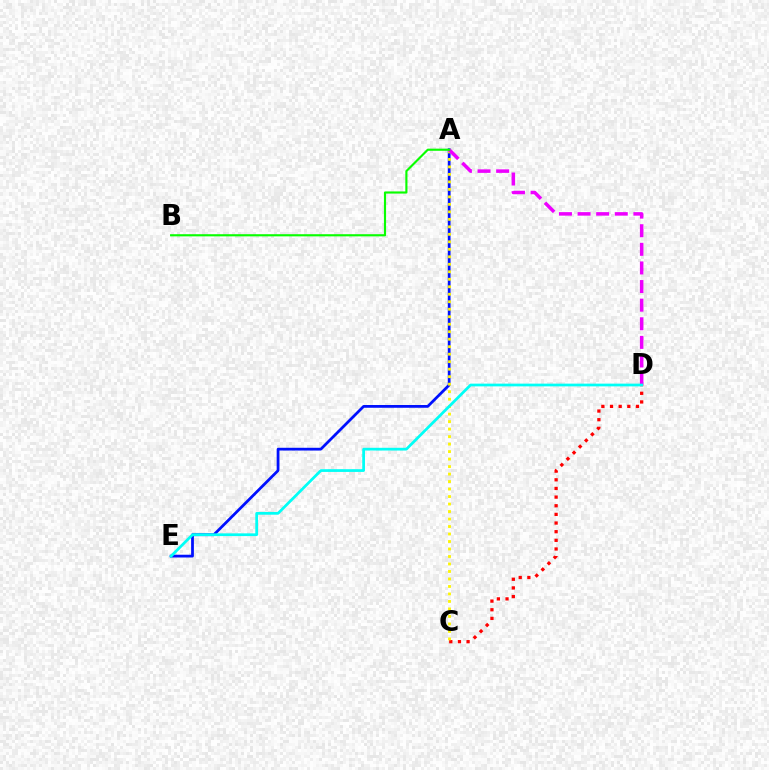{('C', 'D'): [{'color': '#ff0000', 'line_style': 'dotted', 'thickness': 2.35}], ('A', 'E'): [{'color': '#0010ff', 'line_style': 'solid', 'thickness': 1.99}], ('A', 'C'): [{'color': '#fcf500', 'line_style': 'dotted', 'thickness': 2.04}], ('A', 'D'): [{'color': '#ee00ff', 'line_style': 'dashed', 'thickness': 2.53}], ('A', 'B'): [{'color': '#08ff00', 'line_style': 'solid', 'thickness': 1.55}], ('D', 'E'): [{'color': '#00fff6', 'line_style': 'solid', 'thickness': 1.97}]}